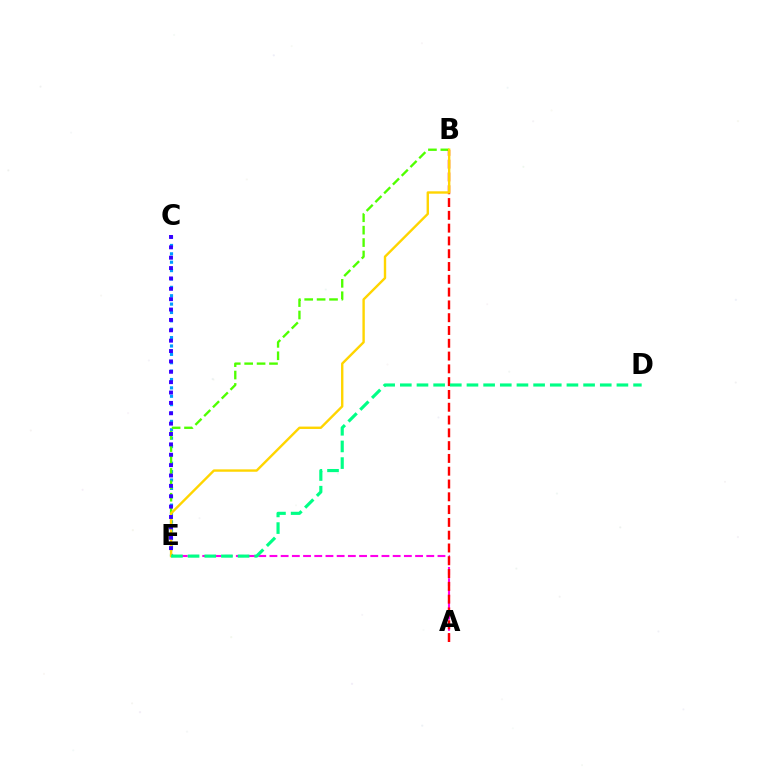{('C', 'E'): [{'color': '#009eff', 'line_style': 'dotted', 'thickness': 2.28}, {'color': '#3700ff', 'line_style': 'dotted', 'thickness': 2.82}], ('B', 'E'): [{'color': '#4fff00', 'line_style': 'dashed', 'thickness': 1.69}, {'color': '#ffd500', 'line_style': 'solid', 'thickness': 1.72}], ('A', 'E'): [{'color': '#ff00ed', 'line_style': 'dashed', 'thickness': 1.52}], ('A', 'B'): [{'color': '#ff0000', 'line_style': 'dashed', 'thickness': 1.74}], ('D', 'E'): [{'color': '#00ff86', 'line_style': 'dashed', 'thickness': 2.26}]}